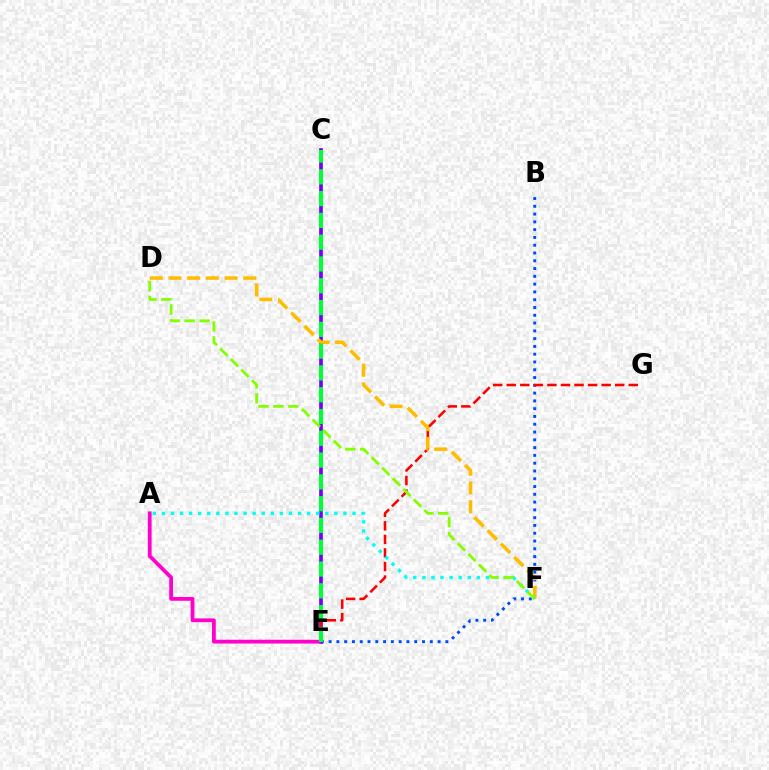{('C', 'E'): [{'color': '#7200ff', 'line_style': 'solid', 'thickness': 2.64}, {'color': '#00ff39', 'line_style': 'dashed', 'thickness': 2.96}], ('A', 'E'): [{'color': '#ff00cf', 'line_style': 'solid', 'thickness': 2.72}], ('B', 'E'): [{'color': '#004bff', 'line_style': 'dotted', 'thickness': 2.11}], ('E', 'G'): [{'color': '#ff0000', 'line_style': 'dashed', 'thickness': 1.84}], ('D', 'F'): [{'color': '#ffbd00', 'line_style': 'dashed', 'thickness': 2.54}, {'color': '#84ff00', 'line_style': 'dashed', 'thickness': 2.03}], ('A', 'F'): [{'color': '#00fff6', 'line_style': 'dotted', 'thickness': 2.47}]}